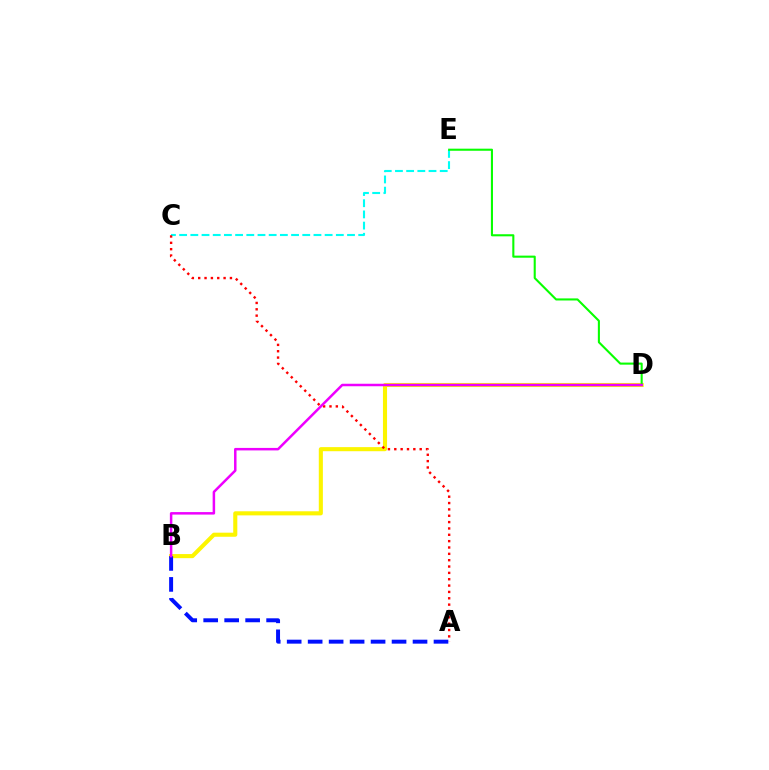{('B', 'D'): [{'color': '#fcf500', 'line_style': 'solid', 'thickness': 2.94}, {'color': '#ee00ff', 'line_style': 'solid', 'thickness': 1.8}], ('C', 'E'): [{'color': '#00fff6', 'line_style': 'dashed', 'thickness': 1.52}], ('A', 'C'): [{'color': '#ff0000', 'line_style': 'dotted', 'thickness': 1.72}], ('A', 'B'): [{'color': '#0010ff', 'line_style': 'dashed', 'thickness': 2.85}], ('D', 'E'): [{'color': '#08ff00', 'line_style': 'solid', 'thickness': 1.5}]}